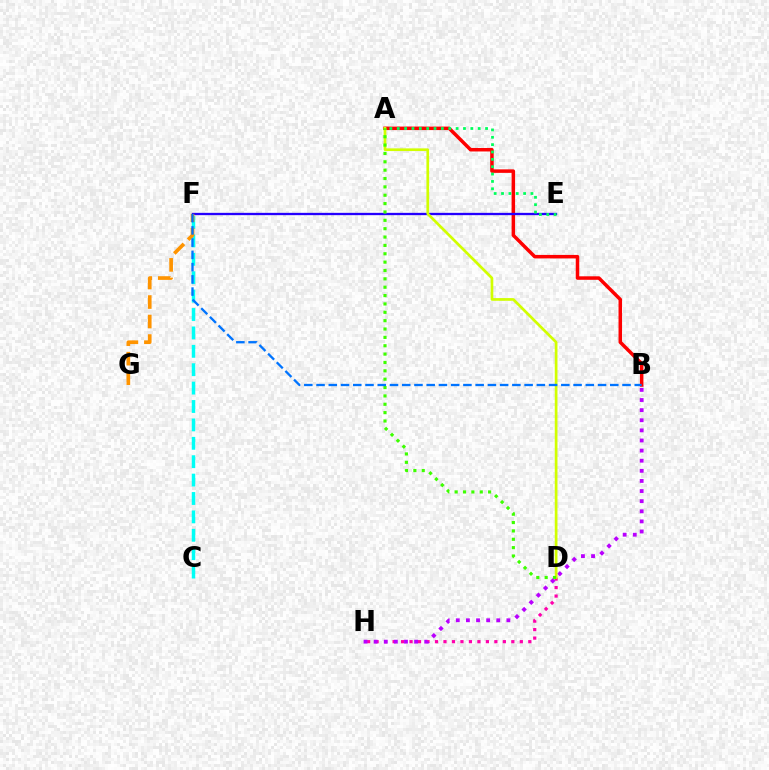{('A', 'B'): [{'color': '#ff0000', 'line_style': 'solid', 'thickness': 2.52}], ('C', 'F'): [{'color': '#00fff6', 'line_style': 'dashed', 'thickness': 2.5}], ('E', 'F'): [{'color': '#2500ff', 'line_style': 'solid', 'thickness': 1.66}], ('A', 'E'): [{'color': '#00ff5c', 'line_style': 'dotted', 'thickness': 2.0}], ('D', 'H'): [{'color': '#ff00ac', 'line_style': 'dotted', 'thickness': 2.3}], ('B', 'H'): [{'color': '#b900ff', 'line_style': 'dotted', 'thickness': 2.75}], ('A', 'D'): [{'color': '#d1ff00', 'line_style': 'solid', 'thickness': 1.95}, {'color': '#3dff00', 'line_style': 'dotted', 'thickness': 2.27}], ('F', 'G'): [{'color': '#ff9400', 'line_style': 'dashed', 'thickness': 2.65}], ('B', 'F'): [{'color': '#0074ff', 'line_style': 'dashed', 'thickness': 1.66}]}